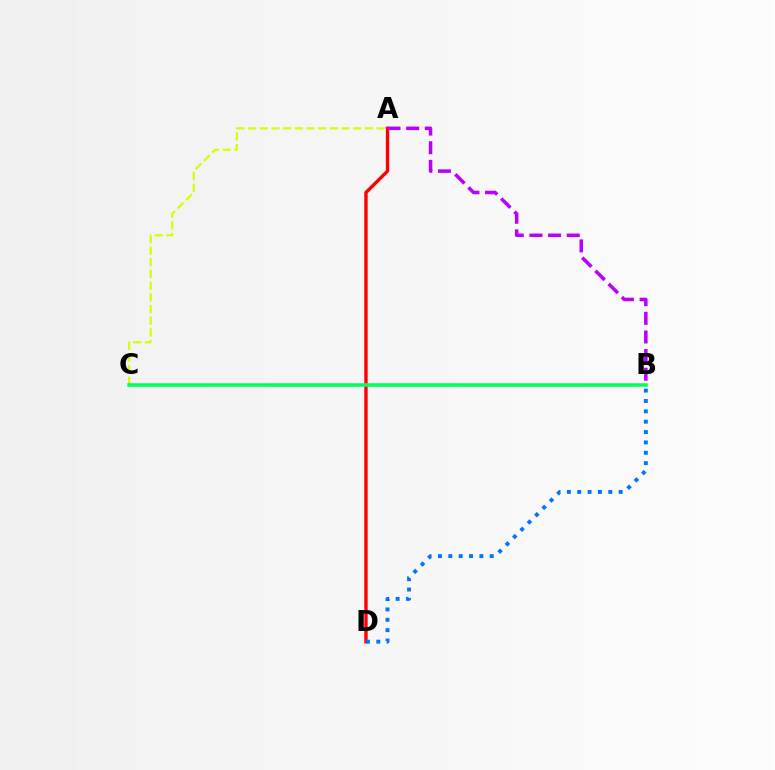{('A', 'D'): [{'color': '#ff0000', 'line_style': 'solid', 'thickness': 2.43}], ('A', 'C'): [{'color': '#d1ff00', 'line_style': 'dashed', 'thickness': 1.59}], ('B', 'D'): [{'color': '#0074ff', 'line_style': 'dotted', 'thickness': 2.81}], ('B', 'C'): [{'color': '#00ff5c', 'line_style': 'solid', 'thickness': 2.56}], ('A', 'B'): [{'color': '#b900ff', 'line_style': 'dashed', 'thickness': 2.53}]}